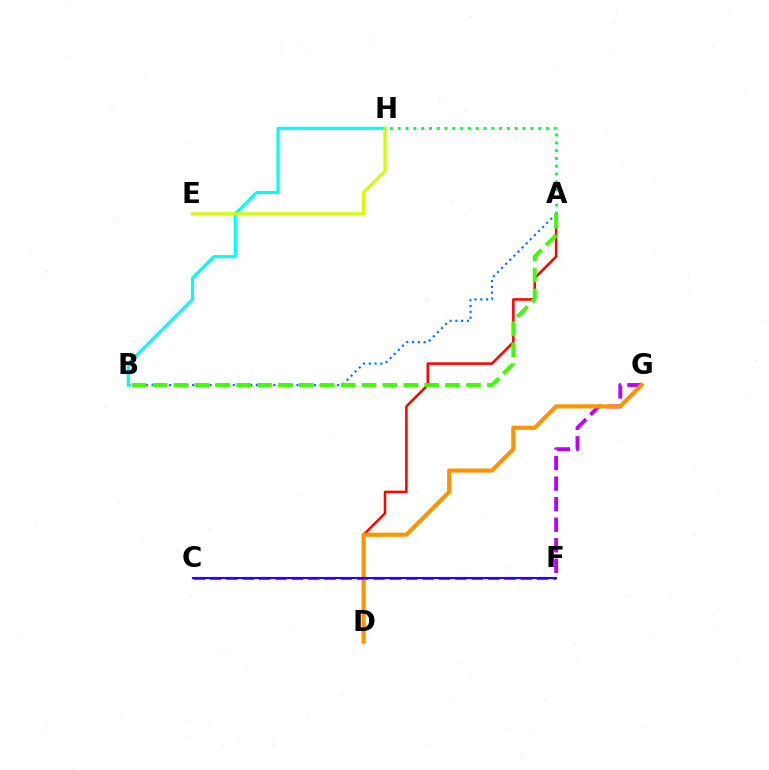{('A', 'D'): [{'color': '#ff0000', 'line_style': 'solid', 'thickness': 1.82}], ('A', 'B'): [{'color': '#0074ff', 'line_style': 'dotted', 'thickness': 1.57}, {'color': '#3dff00', 'line_style': 'dashed', 'thickness': 2.84}], ('F', 'G'): [{'color': '#b900ff', 'line_style': 'dashed', 'thickness': 2.79}], ('D', 'G'): [{'color': '#ff9400', 'line_style': 'solid', 'thickness': 2.98}], ('A', 'H'): [{'color': '#00ff5c', 'line_style': 'dotted', 'thickness': 2.12}], ('C', 'F'): [{'color': '#ff00ac', 'line_style': 'dashed', 'thickness': 2.22}, {'color': '#2500ff', 'line_style': 'solid', 'thickness': 1.5}], ('B', 'H'): [{'color': '#00fff6', 'line_style': 'solid', 'thickness': 2.28}], ('E', 'H'): [{'color': '#d1ff00', 'line_style': 'solid', 'thickness': 2.3}]}